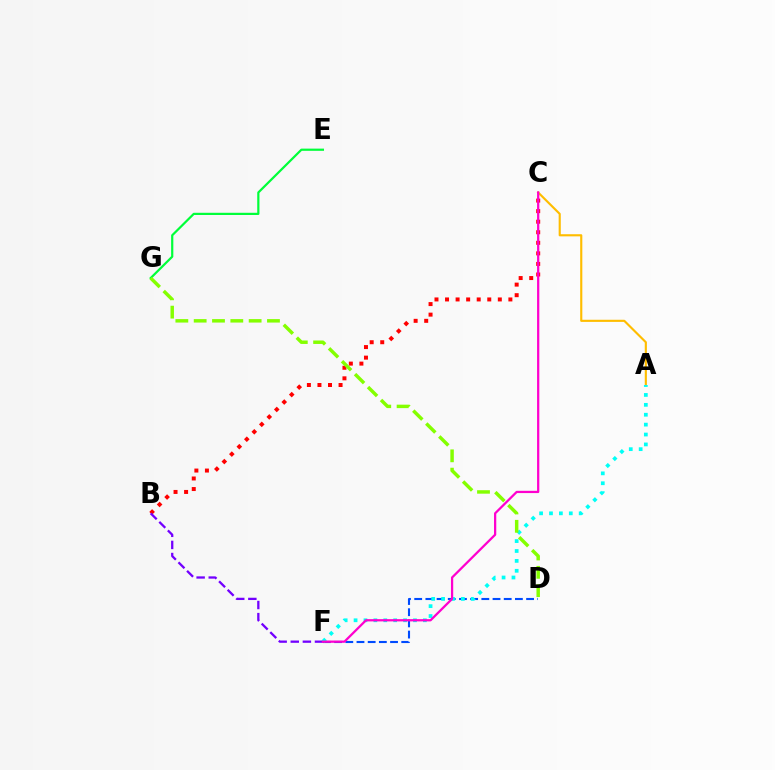{('A', 'C'): [{'color': '#ffbd00', 'line_style': 'solid', 'thickness': 1.54}], ('B', 'C'): [{'color': '#ff0000', 'line_style': 'dotted', 'thickness': 2.87}], ('B', 'F'): [{'color': '#7200ff', 'line_style': 'dashed', 'thickness': 1.64}], ('D', 'F'): [{'color': '#004bff', 'line_style': 'dashed', 'thickness': 1.52}], ('A', 'F'): [{'color': '#00fff6', 'line_style': 'dotted', 'thickness': 2.69}], ('C', 'F'): [{'color': '#ff00cf', 'line_style': 'solid', 'thickness': 1.62}], ('E', 'G'): [{'color': '#00ff39', 'line_style': 'solid', 'thickness': 1.59}], ('D', 'G'): [{'color': '#84ff00', 'line_style': 'dashed', 'thickness': 2.49}]}